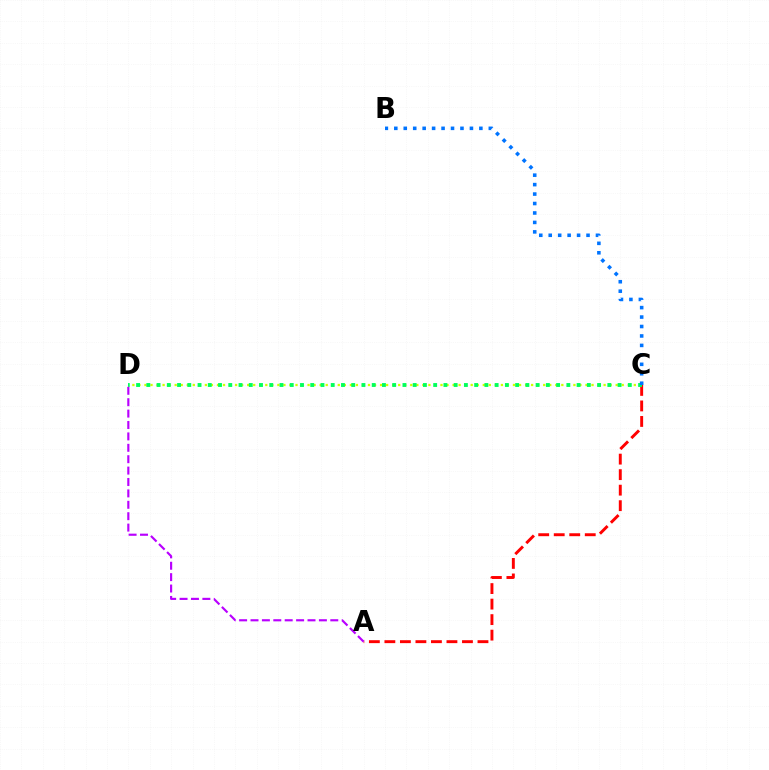{('A', 'C'): [{'color': '#ff0000', 'line_style': 'dashed', 'thickness': 2.11}], ('C', 'D'): [{'color': '#d1ff00', 'line_style': 'dotted', 'thickness': 1.64}, {'color': '#00ff5c', 'line_style': 'dotted', 'thickness': 2.78}], ('A', 'D'): [{'color': '#b900ff', 'line_style': 'dashed', 'thickness': 1.55}], ('B', 'C'): [{'color': '#0074ff', 'line_style': 'dotted', 'thickness': 2.57}]}